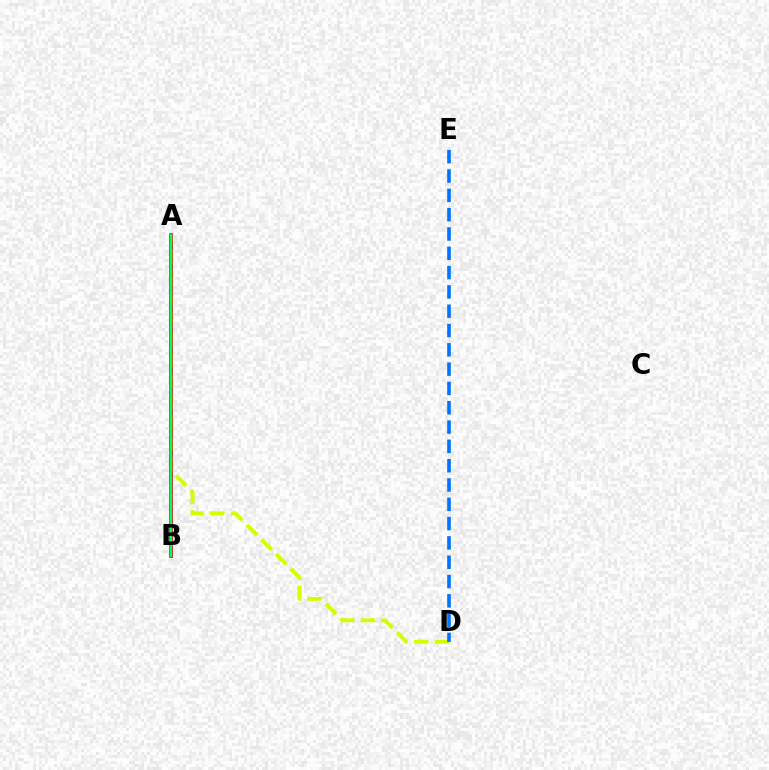{('A', 'B'): [{'color': '#b900ff', 'line_style': 'solid', 'thickness': 1.91}, {'color': '#ff0000', 'line_style': 'solid', 'thickness': 2.61}, {'color': '#00ff5c', 'line_style': 'solid', 'thickness': 1.78}], ('A', 'D'): [{'color': '#d1ff00', 'line_style': 'dashed', 'thickness': 2.82}], ('D', 'E'): [{'color': '#0074ff', 'line_style': 'dashed', 'thickness': 2.62}]}